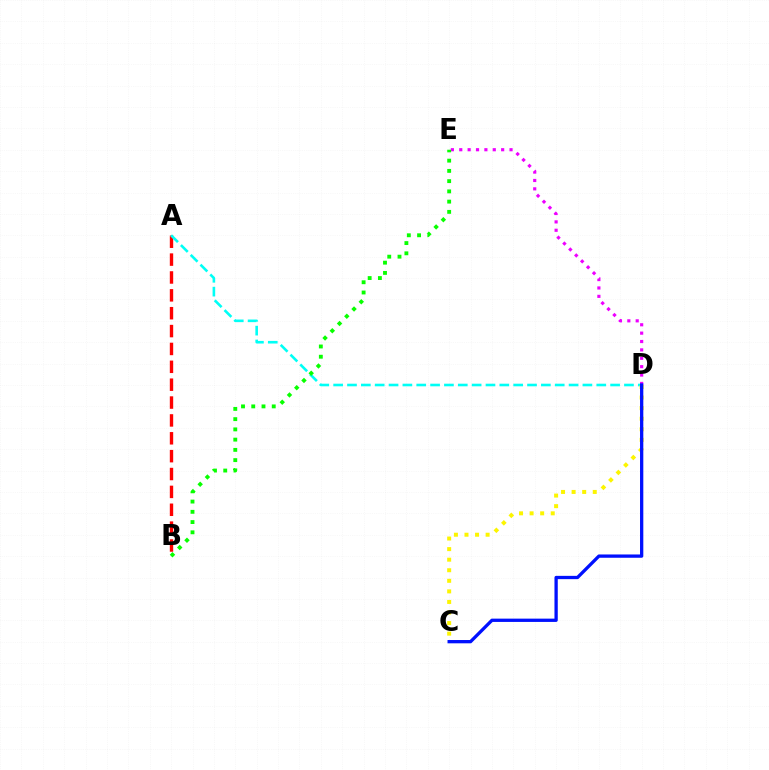{('A', 'B'): [{'color': '#ff0000', 'line_style': 'dashed', 'thickness': 2.43}], ('A', 'D'): [{'color': '#00fff6', 'line_style': 'dashed', 'thickness': 1.88}], ('D', 'E'): [{'color': '#ee00ff', 'line_style': 'dotted', 'thickness': 2.28}], ('C', 'D'): [{'color': '#fcf500', 'line_style': 'dotted', 'thickness': 2.87}, {'color': '#0010ff', 'line_style': 'solid', 'thickness': 2.37}], ('B', 'E'): [{'color': '#08ff00', 'line_style': 'dotted', 'thickness': 2.78}]}